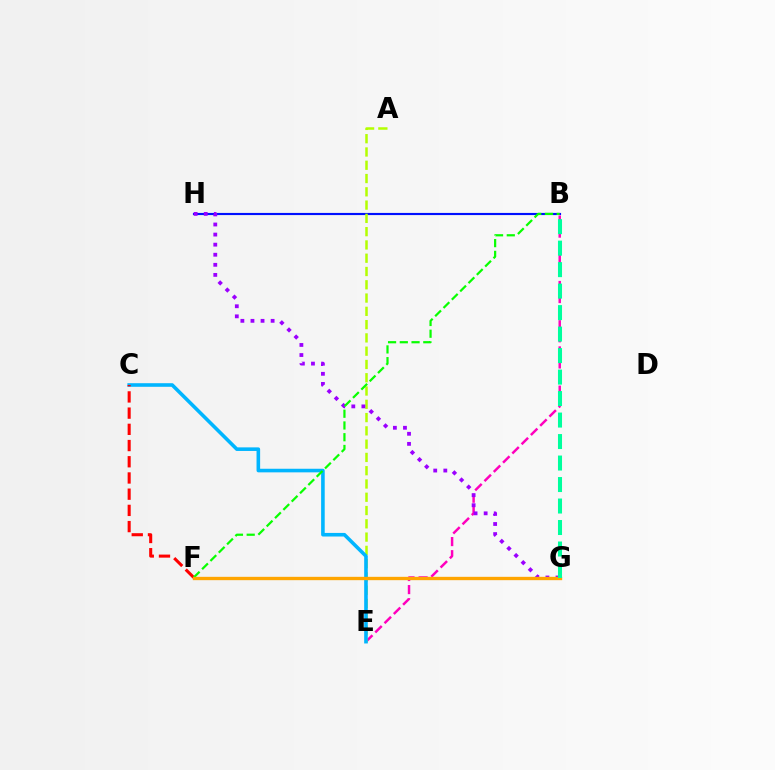{('B', 'H'): [{'color': '#0010ff', 'line_style': 'solid', 'thickness': 1.55}], ('B', 'E'): [{'color': '#ff00bd', 'line_style': 'dashed', 'thickness': 1.78}], ('A', 'E'): [{'color': '#b3ff00', 'line_style': 'dashed', 'thickness': 1.8}], ('G', 'H'): [{'color': '#9b00ff', 'line_style': 'dotted', 'thickness': 2.74}], ('C', 'E'): [{'color': '#00b5ff', 'line_style': 'solid', 'thickness': 2.59}], ('C', 'F'): [{'color': '#ff0000', 'line_style': 'dashed', 'thickness': 2.2}], ('B', 'F'): [{'color': '#08ff00', 'line_style': 'dashed', 'thickness': 1.6}], ('F', 'G'): [{'color': '#ffa500', 'line_style': 'solid', 'thickness': 2.41}], ('B', 'G'): [{'color': '#00ff9d', 'line_style': 'dashed', 'thickness': 2.92}]}